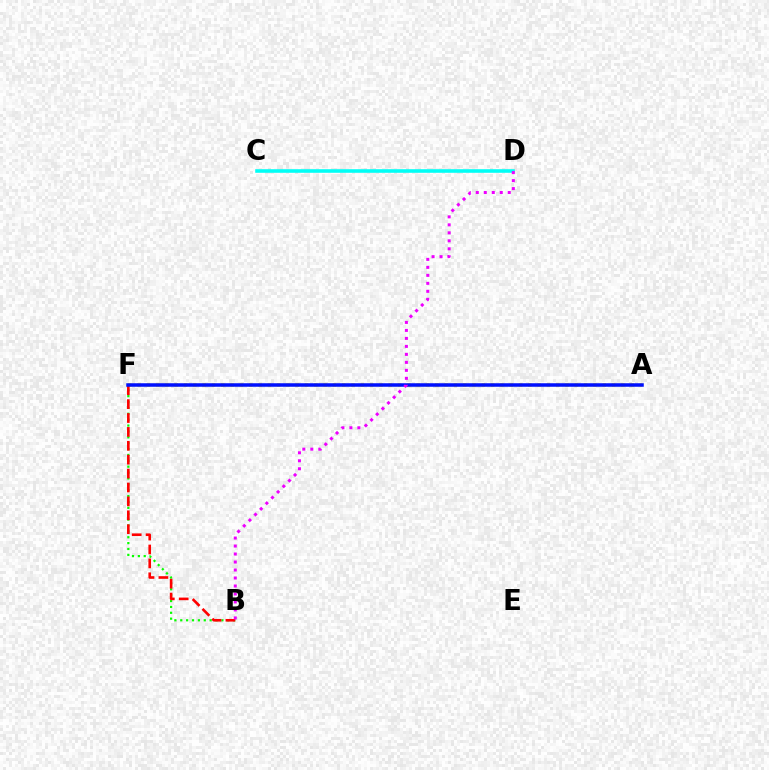{('A', 'F'): [{'color': '#fcf500', 'line_style': 'dotted', 'thickness': 2.53}, {'color': '#0010ff', 'line_style': 'solid', 'thickness': 2.53}], ('B', 'F'): [{'color': '#08ff00', 'line_style': 'dotted', 'thickness': 1.6}, {'color': '#ff0000', 'line_style': 'dashed', 'thickness': 1.89}], ('C', 'D'): [{'color': '#00fff6', 'line_style': 'solid', 'thickness': 2.58}], ('B', 'D'): [{'color': '#ee00ff', 'line_style': 'dotted', 'thickness': 2.17}]}